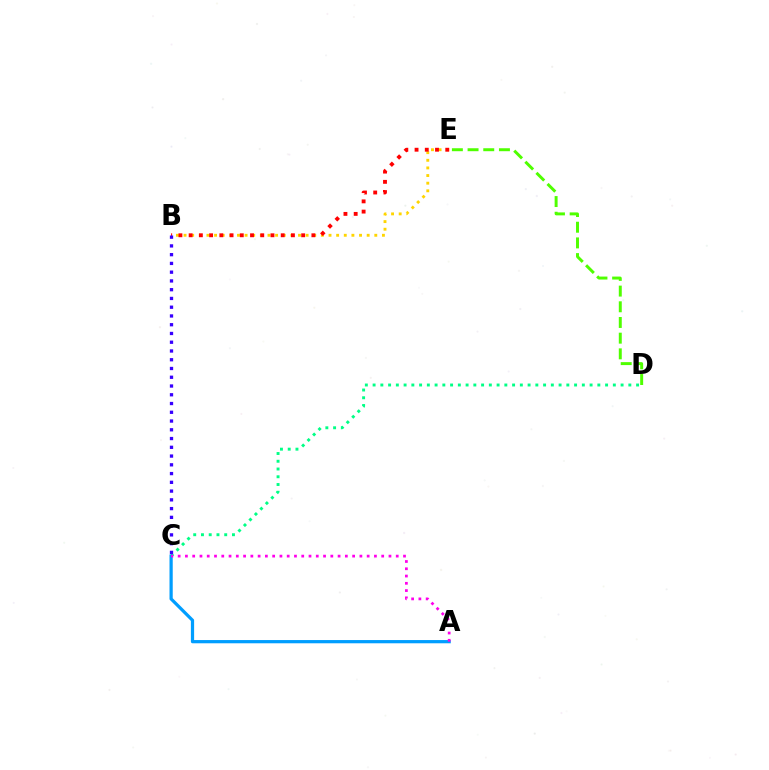{('D', 'E'): [{'color': '#4fff00', 'line_style': 'dashed', 'thickness': 2.13}], ('C', 'D'): [{'color': '#00ff86', 'line_style': 'dotted', 'thickness': 2.11}], ('B', 'E'): [{'color': '#ffd500', 'line_style': 'dotted', 'thickness': 2.07}, {'color': '#ff0000', 'line_style': 'dotted', 'thickness': 2.78}], ('A', 'C'): [{'color': '#009eff', 'line_style': 'solid', 'thickness': 2.32}, {'color': '#ff00ed', 'line_style': 'dotted', 'thickness': 1.98}], ('B', 'C'): [{'color': '#3700ff', 'line_style': 'dotted', 'thickness': 2.38}]}